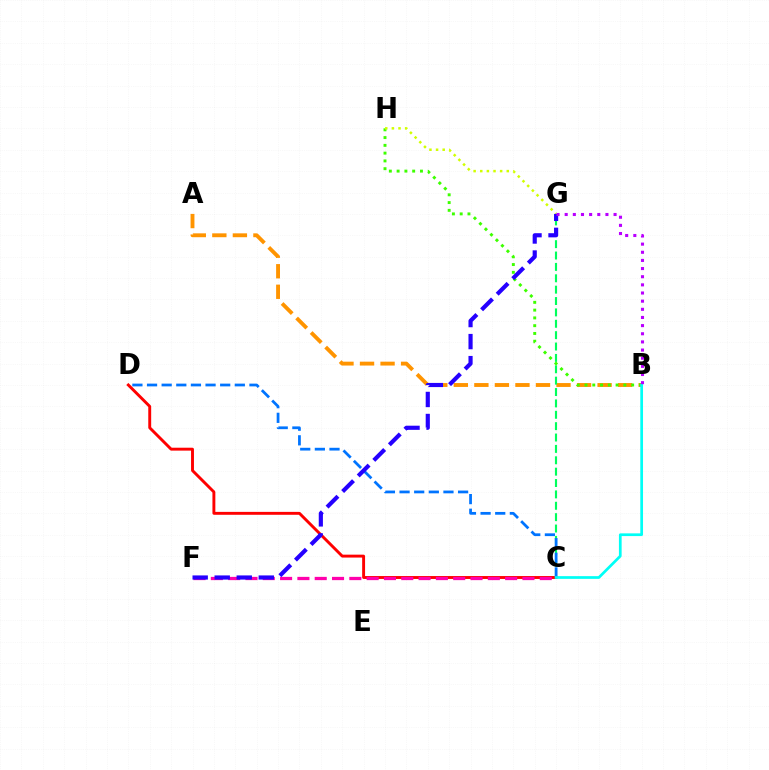{('A', 'B'): [{'color': '#ff9400', 'line_style': 'dashed', 'thickness': 2.79}], ('C', 'G'): [{'color': '#00ff5c', 'line_style': 'dashed', 'thickness': 1.55}], ('B', 'H'): [{'color': '#3dff00', 'line_style': 'dotted', 'thickness': 2.11}], ('G', 'H'): [{'color': '#d1ff00', 'line_style': 'dotted', 'thickness': 1.8}], ('C', 'D'): [{'color': '#ff0000', 'line_style': 'solid', 'thickness': 2.09}, {'color': '#0074ff', 'line_style': 'dashed', 'thickness': 1.99}], ('C', 'F'): [{'color': '#ff00ac', 'line_style': 'dashed', 'thickness': 2.35}], ('F', 'G'): [{'color': '#2500ff', 'line_style': 'dashed', 'thickness': 2.99}], ('B', 'C'): [{'color': '#00fff6', 'line_style': 'solid', 'thickness': 1.96}], ('B', 'G'): [{'color': '#b900ff', 'line_style': 'dotted', 'thickness': 2.21}]}